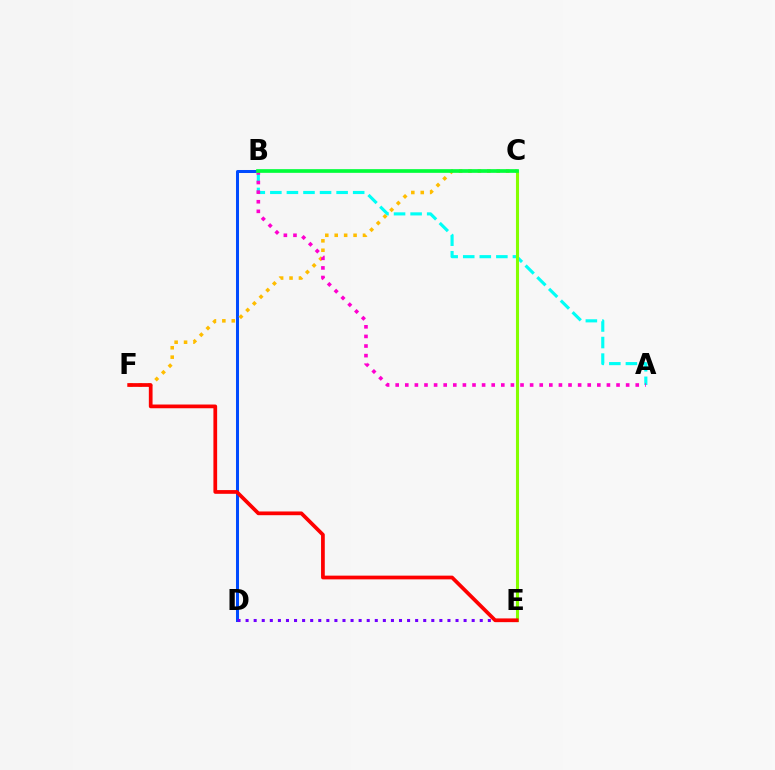{('B', 'D'): [{'color': '#004bff', 'line_style': 'solid', 'thickness': 2.17}], ('D', 'E'): [{'color': '#7200ff', 'line_style': 'dotted', 'thickness': 2.19}], ('A', 'B'): [{'color': '#00fff6', 'line_style': 'dashed', 'thickness': 2.25}, {'color': '#ff00cf', 'line_style': 'dotted', 'thickness': 2.61}], ('C', 'F'): [{'color': '#ffbd00', 'line_style': 'dotted', 'thickness': 2.56}], ('C', 'E'): [{'color': '#84ff00', 'line_style': 'solid', 'thickness': 2.22}], ('E', 'F'): [{'color': '#ff0000', 'line_style': 'solid', 'thickness': 2.68}], ('B', 'C'): [{'color': '#00ff39', 'line_style': 'solid', 'thickness': 2.65}]}